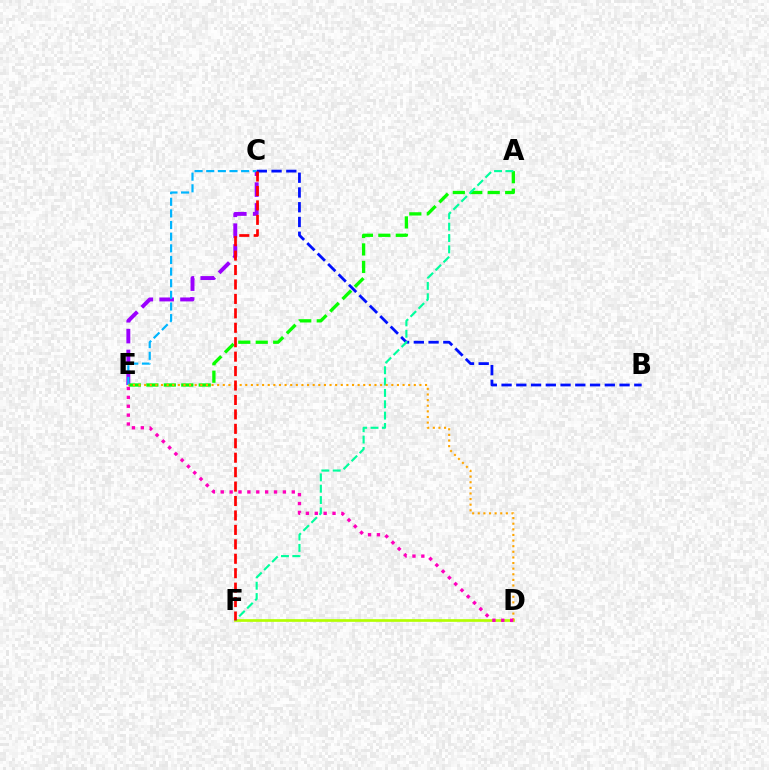{('D', 'F'): [{'color': '#b3ff00', 'line_style': 'solid', 'thickness': 1.93}], ('C', 'E'): [{'color': '#9b00ff', 'line_style': 'dashed', 'thickness': 2.83}, {'color': '#00b5ff', 'line_style': 'dashed', 'thickness': 1.58}], ('B', 'C'): [{'color': '#0010ff', 'line_style': 'dashed', 'thickness': 2.0}], ('A', 'E'): [{'color': '#08ff00', 'line_style': 'dashed', 'thickness': 2.37}], ('A', 'F'): [{'color': '#00ff9d', 'line_style': 'dashed', 'thickness': 1.54}], ('D', 'E'): [{'color': '#ffa500', 'line_style': 'dotted', 'thickness': 1.53}, {'color': '#ff00bd', 'line_style': 'dotted', 'thickness': 2.41}], ('C', 'F'): [{'color': '#ff0000', 'line_style': 'dashed', 'thickness': 1.96}]}